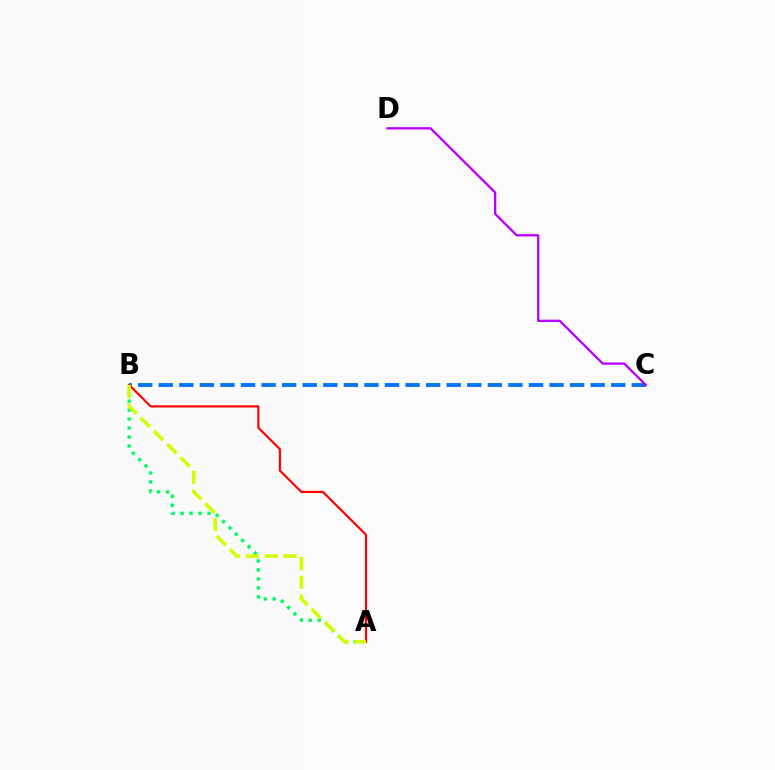{('B', 'C'): [{'color': '#0074ff', 'line_style': 'dashed', 'thickness': 2.79}], ('A', 'B'): [{'color': '#00ff5c', 'line_style': 'dotted', 'thickness': 2.44}, {'color': '#ff0000', 'line_style': 'solid', 'thickness': 1.56}, {'color': '#d1ff00', 'line_style': 'dashed', 'thickness': 2.55}], ('C', 'D'): [{'color': '#b900ff', 'line_style': 'solid', 'thickness': 1.66}]}